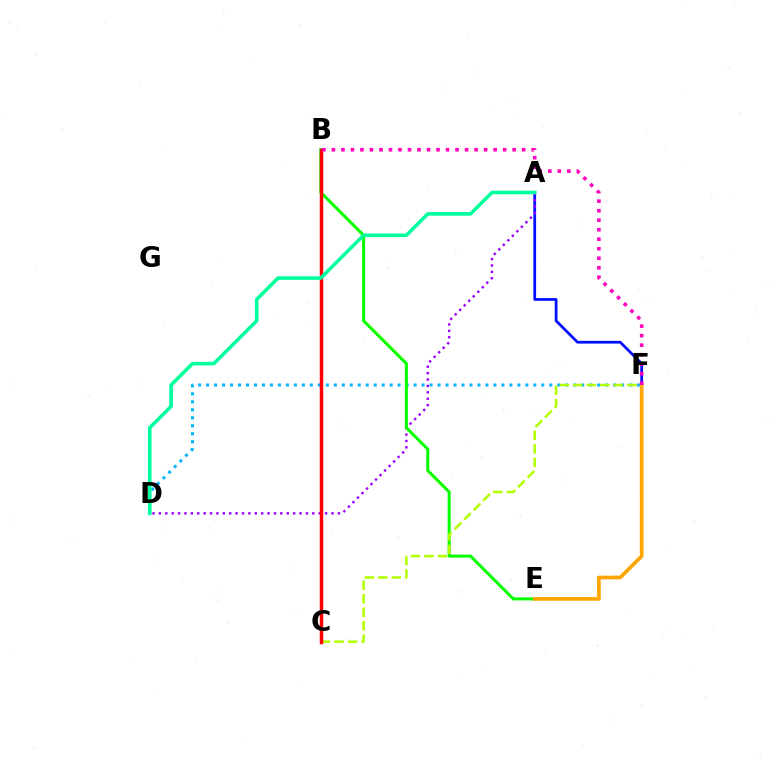{('A', 'F'): [{'color': '#0010ff', 'line_style': 'solid', 'thickness': 1.98}], ('D', 'F'): [{'color': '#00b5ff', 'line_style': 'dotted', 'thickness': 2.17}], ('A', 'D'): [{'color': '#9b00ff', 'line_style': 'dotted', 'thickness': 1.74}, {'color': '#00ff9d', 'line_style': 'solid', 'thickness': 2.58}], ('B', 'E'): [{'color': '#08ff00', 'line_style': 'solid', 'thickness': 2.19}], ('E', 'F'): [{'color': '#ffa500', 'line_style': 'solid', 'thickness': 2.65}], ('C', 'F'): [{'color': '#b3ff00', 'line_style': 'dashed', 'thickness': 1.83}], ('B', 'C'): [{'color': '#ff0000', 'line_style': 'solid', 'thickness': 2.49}], ('B', 'F'): [{'color': '#ff00bd', 'line_style': 'dotted', 'thickness': 2.58}]}